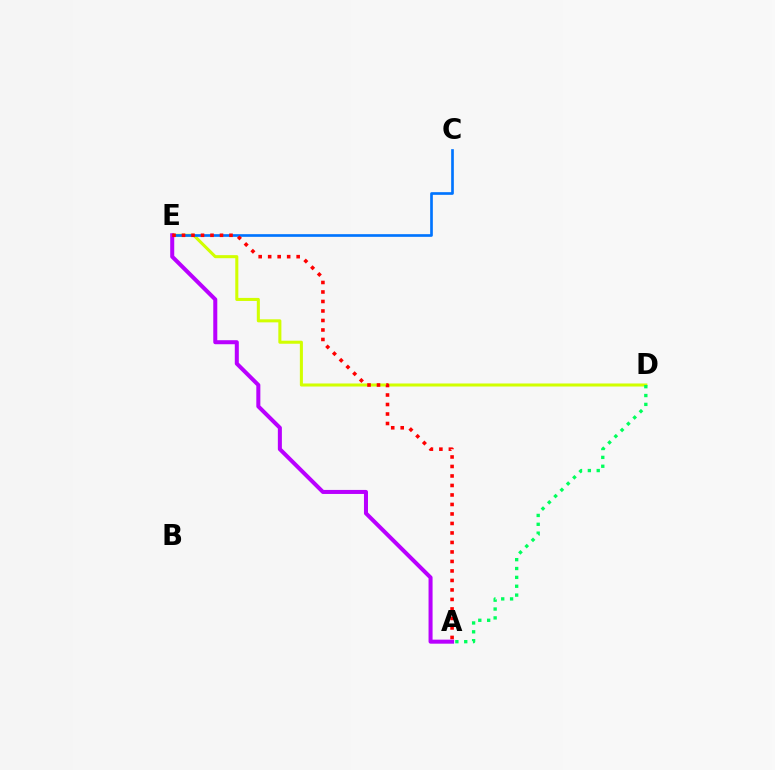{('D', 'E'): [{'color': '#d1ff00', 'line_style': 'solid', 'thickness': 2.2}], ('C', 'E'): [{'color': '#0074ff', 'line_style': 'solid', 'thickness': 1.92}], ('A', 'E'): [{'color': '#b900ff', 'line_style': 'solid', 'thickness': 2.9}, {'color': '#ff0000', 'line_style': 'dotted', 'thickness': 2.58}], ('A', 'D'): [{'color': '#00ff5c', 'line_style': 'dotted', 'thickness': 2.41}]}